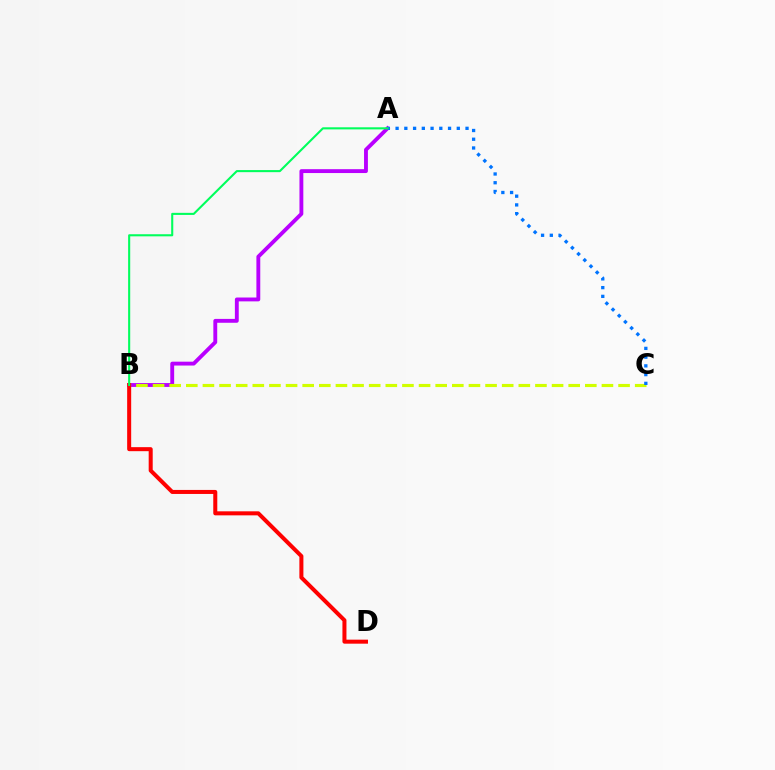{('A', 'B'): [{'color': '#b900ff', 'line_style': 'solid', 'thickness': 2.78}, {'color': '#00ff5c', 'line_style': 'solid', 'thickness': 1.51}], ('B', 'C'): [{'color': '#d1ff00', 'line_style': 'dashed', 'thickness': 2.26}], ('A', 'C'): [{'color': '#0074ff', 'line_style': 'dotted', 'thickness': 2.38}], ('B', 'D'): [{'color': '#ff0000', 'line_style': 'solid', 'thickness': 2.89}]}